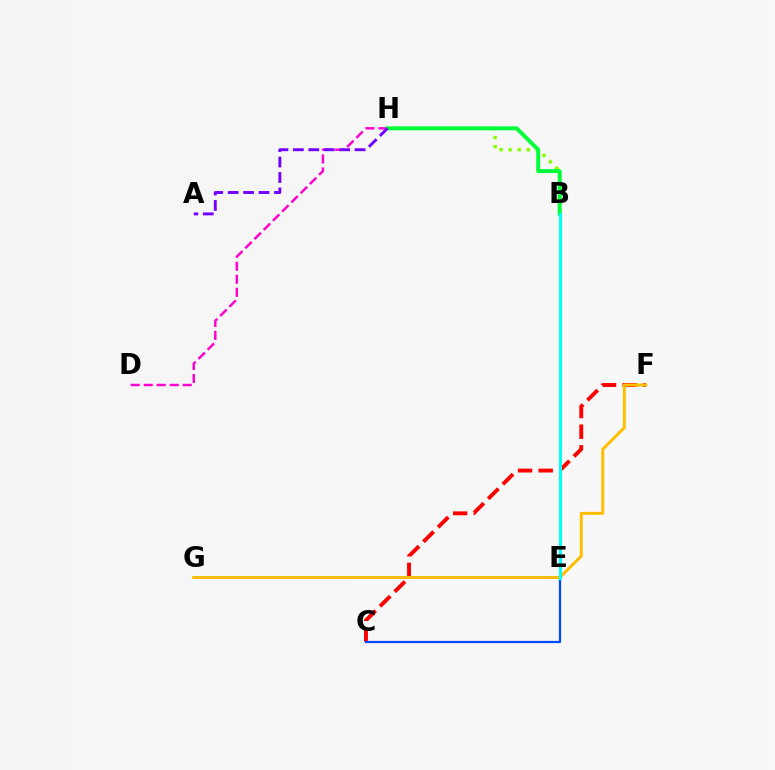{('B', 'H'): [{'color': '#84ff00', 'line_style': 'dotted', 'thickness': 2.46}, {'color': '#00ff39', 'line_style': 'solid', 'thickness': 2.84}], ('D', 'H'): [{'color': '#ff00cf', 'line_style': 'dashed', 'thickness': 1.77}], ('C', 'F'): [{'color': '#ff0000', 'line_style': 'dashed', 'thickness': 2.8}], ('C', 'E'): [{'color': '#004bff', 'line_style': 'solid', 'thickness': 1.61}], ('F', 'G'): [{'color': '#ffbd00', 'line_style': 'solid', 'thickness': 2.12}], ('B', 'E'): [{'color': '#00fff6', 'line_style': 'solid', 'thickness': 2.21}], ('A', 'H'): [{'color': '#7200ff', 'line_style': 'dashed', 'thickness': 2.1}]}